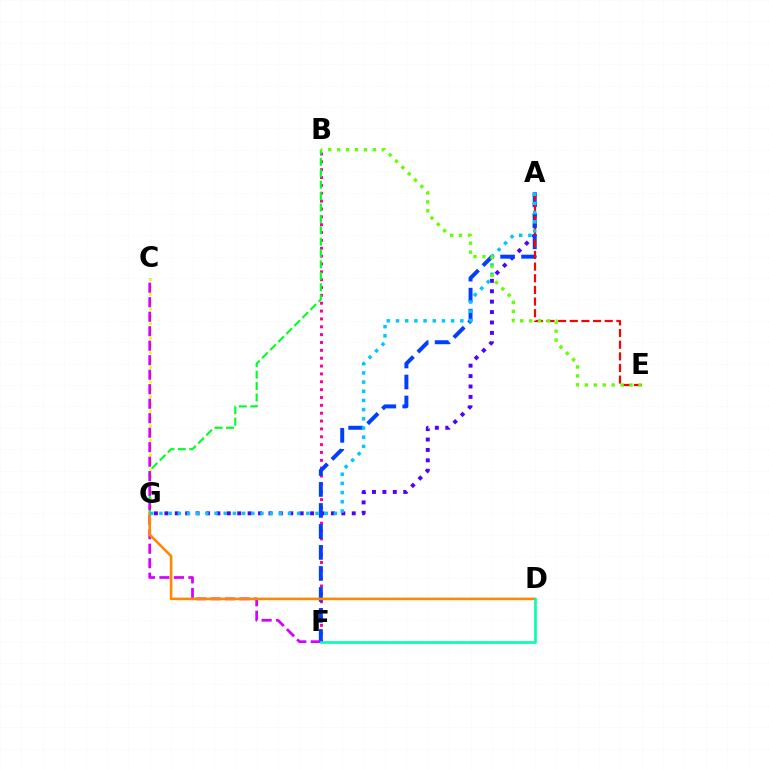{('C', 'G'): [{'color': '#eeff00', 'line_style': 'dotted', 'thickness': 1.98}], ('A', 'G'): [{'color': '#4f00ff', 'line_style': 'dotted', 'thickness': 2.83}, {'color': '#00c7ff', 'line_style': 'dotted', 'thickness': 2.49}], ('B', 'F'): [{'color': '#ff00a0', 'line_style': 'dotted', 'thickness': 2.13}], ('A', 'F'): [{'color': '#003fff', 'line_style': 'dashed', 'thickness': 2.85}], ('A', 'E'): [{'color': '#ff0000', 'line_style': 'dashed', 'thickness': 1.58}], ('B', 'G'): [{'color': '#00ff27', 'line_style': 'dashed', 'thickness': 1.55}], ('C', 'F'): [{'color': '#d600ff', 'line_style': 'dashed', 'thickness': 1.97}], ('D', 'G'): [{'color': '#ff8800', 'line_style': 'solid', 'thickness': 1.87}], ('B', 'E'): [{'color': '#66ff00', 'line_style': 'dotted', 'thickness': 2.43}], ('D', 'F'): [{'color': '#00ffaf', 'line_style': 'solid', 'thickness': 1.89}]}